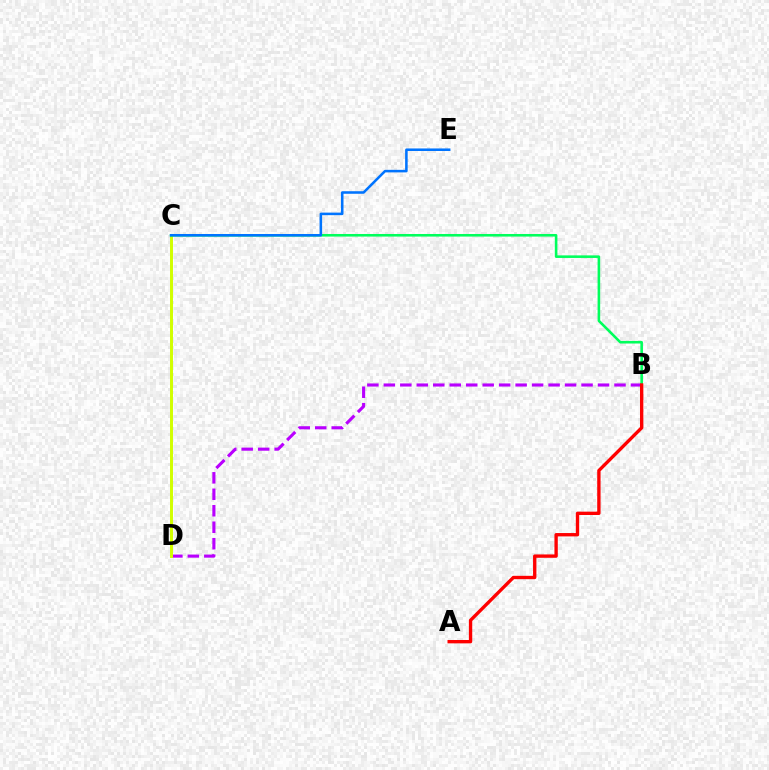{('B', 'D'): [{'color': '#b900ff', 'line_style': 'dashed', 'thickness': 2.24}], ('C', 'D'): [{'color': '#d1ff00', 'line_style': 'solid', 'thickness': 2.13}], ('B', 'C'): [{'color': '#00ff5c', 'line_style': 'solid', 'thickness': 1.86}], ('A', 'B'): [{'color': '#ff0000', 'line_style': 'solid', 'thickness': 2.41}], ('C', 'E'): [{'color': '#0074ff', 'line_style': 'solid', 'thickness': 1.84}]}